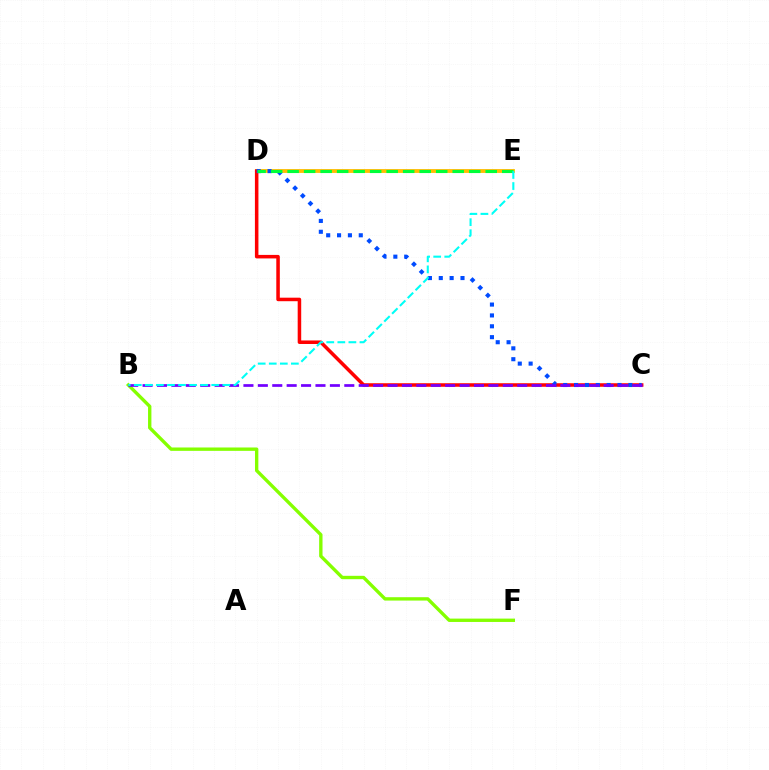{('B', 'F'): [{'color': '#84ff00', 'line_style': 'solid', 'thickness': 2.42}], ('D', 'E'): [{'color': '#ff00cf', 'line_style': 'solid', 'thickness': 1.5}, {'color': '#ffbd00', 'line_style': 'solid', 'thickness': 2.76}, {'color': '#00ff39', 'line_style': 'dashed', 'thickness': 2.24}], ('C', 'D'): [{'color': '#ff0000', 'line_style': 'solid', 'thickness': 2.54}, {'color': '#004bff', 'line_style': 'dotted', 'thickness': 2.95}], ('B', 'C'): [{'color': '#7200ff', 'line_style': 'dashed', 'thickness': 1.96}], ('B', 'E'): [{'color': '#00fff6', 'line_style': 'dashed', 'thickness': 1.5}]}